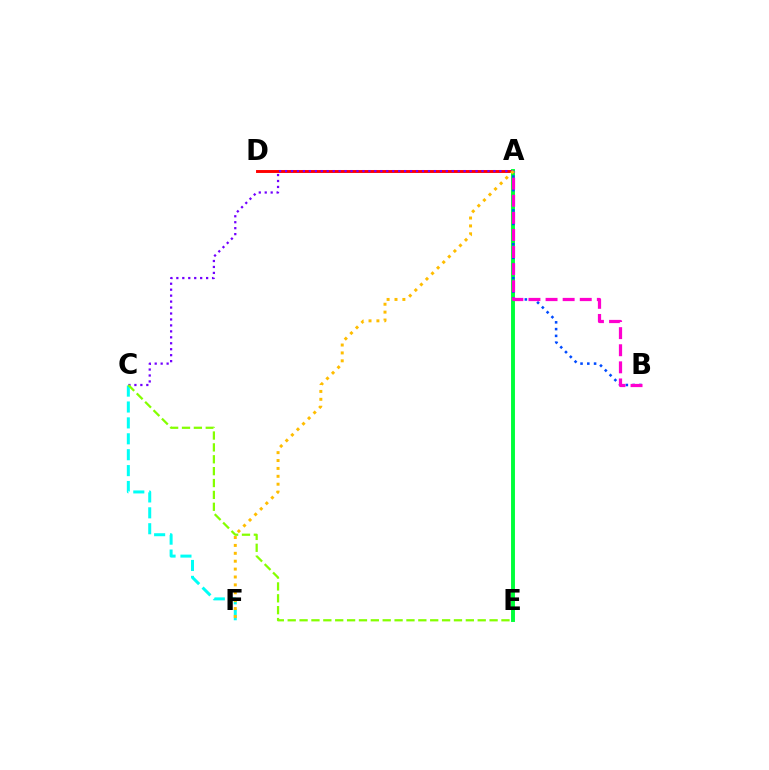{('C', 'F'): [{'color': '#00fff6', 'line_style': 'dashed', 'thickness': 2.16}], ('A', 'D'): [{'color': '#ff0000', 'line_style': 'solid', 'thickness': 2.1}], ('A', 'E'): [{'color': '#00ff39', 'line_style': 'solid', 'thickness': 2.81}], ('A', 'B'): [{'color': '#004bff', 'line_style': 'dotted', 'thickness': 1.84}, {'color': '#ff00cf', 'line_style': 'dashed', 'thickness': 2.32}], ('A', 'C'): [{'color': '#7200ff', 'line_style': 'dotted', 'thickness': 1.62}], ('C', 'E'): [{'color': '#84ff00', 'line_style': 'dashed', 'thickness': 1.61}], ('A', 'F'): [{'color': '#ffbd00', 'line_style': 'dotted', 'thickness': 2.14}]}